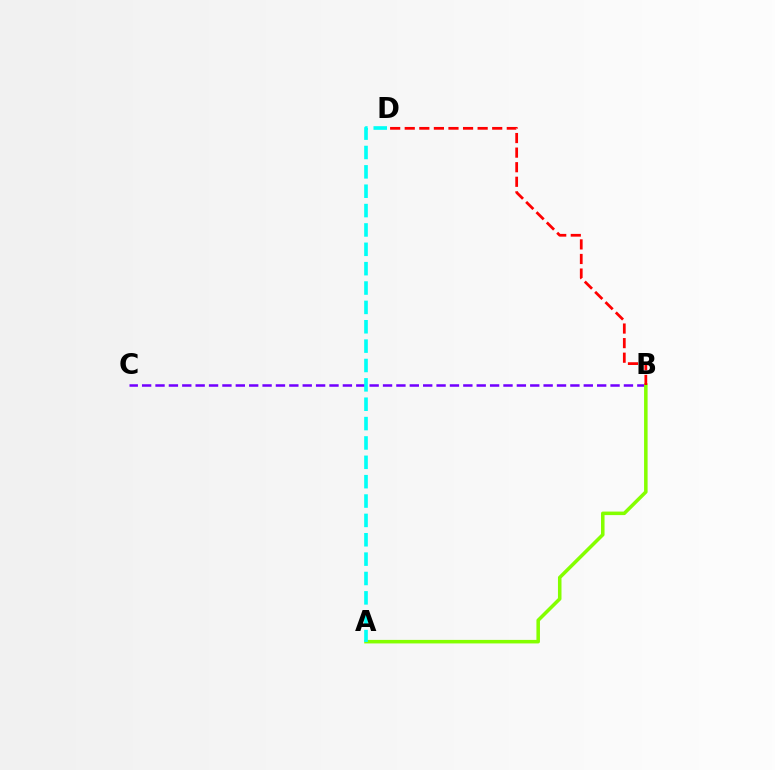{('B', 'C'): [{'color': '#7200ff', 'line_style': 'dashed', 'thickness': 1.82}], ('A', 'B'): [{'color': '#84ff00', 'line_style': 'solid', 'thickness': 2.54}], ('A', 'D'): [{'color': '#00fff6', 'line_style': 'dashed', 'thickness': 2.63}], ('B', 'D'): [{'color': '#ff0000', 'line_style': 'dashed', 'thickness': 1.98}]}